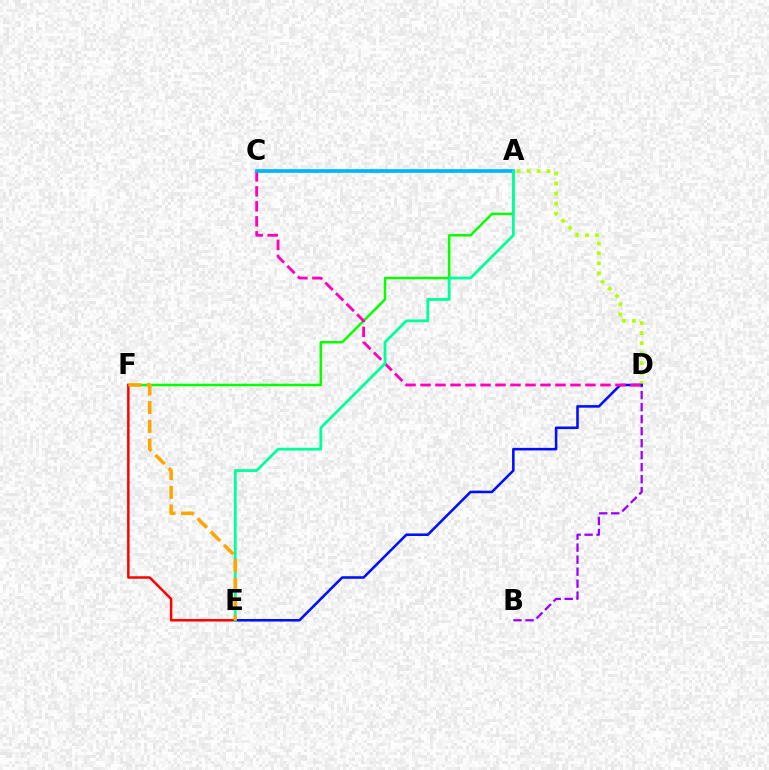{('A', 'F'): [{'color': '#08ff00', 'line_style': 'solid', 'thickness': 1.81}], ('E', 'F'): [{'color': '#ff0000', 'line_style': 'solid', 'thickness': 1.78}, {'color': '#ffa500', 'line_style': 'dashed', 'thickness': 2.54}], ('A', 'D'): [{'color': '#b3ff00', 'line_style': 'dotted', 'thickness': 2.72}], ('B', 'D'): [{'color': '#9b00ff', 'line_style': 'dashed', 'thickness': 1.63}], ('D', 'E'): [{'color': '#0010ff', 'line_style': 'solid', 'thickness': 1.85}], ('C', 'D'): [{'color': '#ff00bd', 'line_style': 'dashed', 'thickness': 2.04}], ('A', 'C'): [{'color': '#00b5ff', 'line_style': 'solid', 'thickness': 2.66}], ('A', 'E'): [{'color': '#00ff9d', 'line_style': 'solid', 'thickness': 2.01}]}